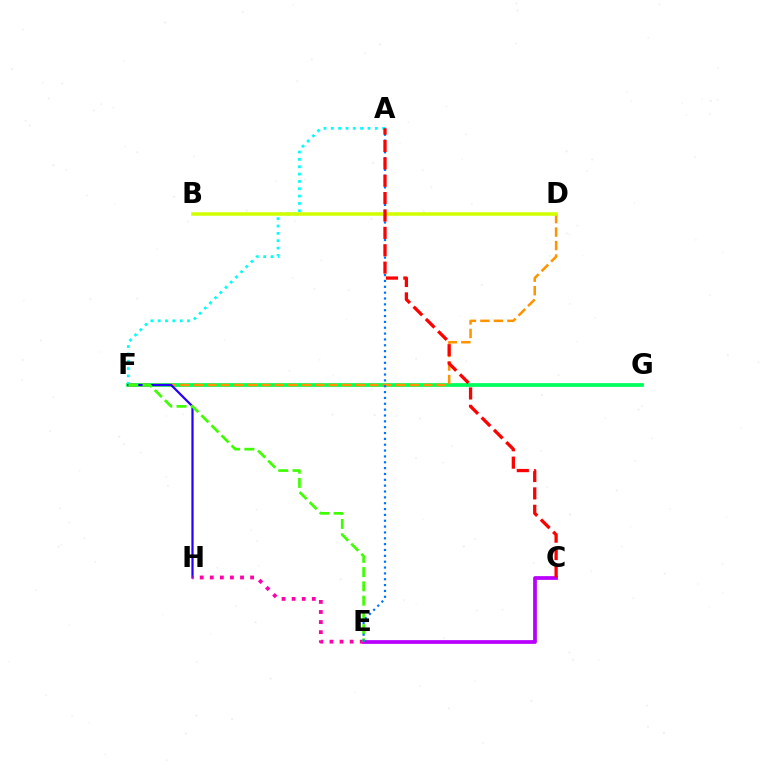{('F', 'G'): [{'color': '#00ff5c', 'line_style': 'solid', 'thickness': 2.69}], ('D', 'F'): [{'color': '#ff9400', 'line_style': 'dashed', 'thickness': 1.83}], ('A', 'F'): [{'color': '#00fff6', 'line_style': 'dotted', 'thickness': 1.99}], ('C', 'E'): [{'color': '#b900ff', 'line_style': 'solid', 'thickness': 2.69}], ('F', 'H'): [{'color': '#2500ff', 'line_style': 'solid', 'thickness': 1.59}], ('B', 'D'): [{'color': '#d1ff00', 'line_style': 'solid', 'thickness': 2.55}], ('E', 'H'): [{'color': '#ff00ac', 'line_style': 'dotted', 'thickness': 2.74}], ('E', 'F'): [{'color': '#3dff00', 'line_style': 'dashed', 'thickness': 1.94}], ('A', 'E'): [{'color': '#0074ff', 'line_style': 'dotted', 'thickness': 1.59}], ('A', 'C'): [{'color': '#ff0000', 'line_style': 'dashed', 'thickness': 2.36}]}